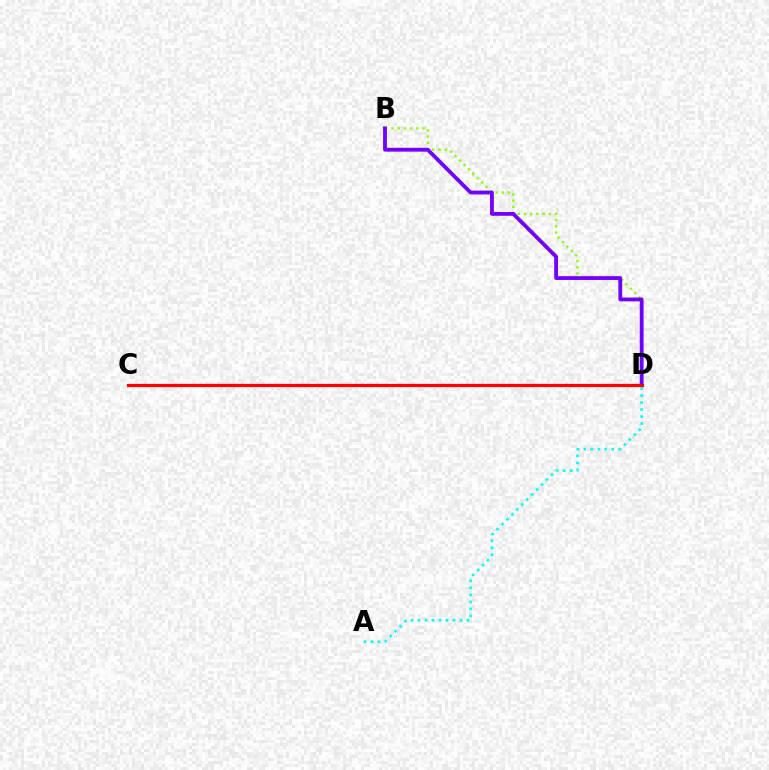{('A', 'D'): [{'color': '#00fff6', 'line_style': 'dotted', 'thickness': 1.9}], ('B', 'D'): [{'color': '#84ff00', 'line_style': 'dotted', 'thickness': 1.69}, {'color': '#7200ff', 'line_style': 'solid', 'thickness': 2.74}], ('C', 'D'): [{'color': '#ff0000', 'line_style': 'solid', 'thickness': 2.31}]}